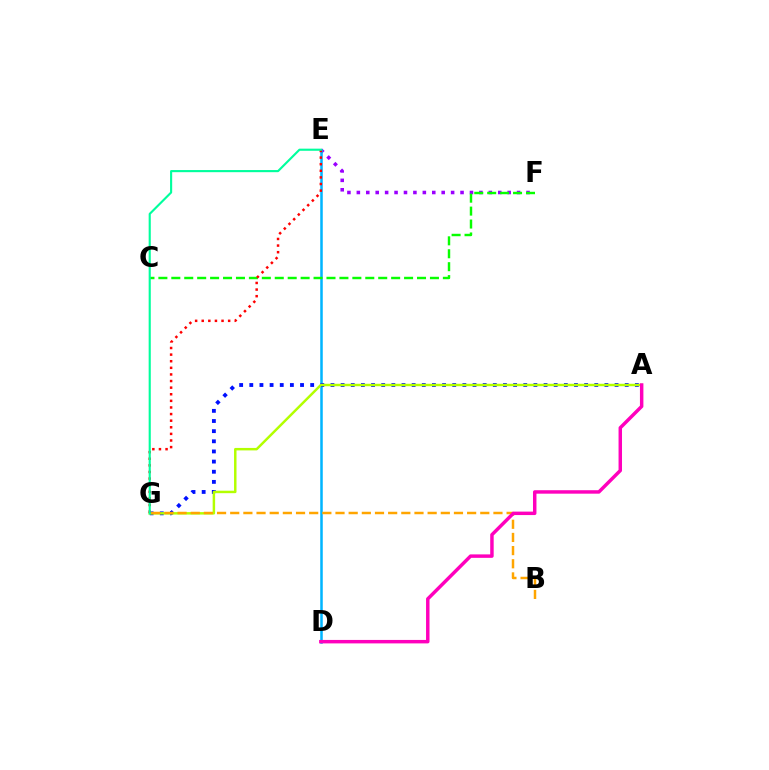{('E', 'F'): [{'color': '#9b00ff', 'line_style': 'dotted', 'thickness': 2.56}], ('D', 'E'): [{'color': '#00b5ff', 'line_style': 'solid', 'thickness': 1.82}], ('A', 'G'): [{'color': '#0010ff', 'line_style': 'dotted', 'thickness': 2.76}, {'color': '#b3ff00', 'line_style': 'solid', 'thickness': 1.78}], ('C', 'F'): [{'color': '#08ff00', 'line_style': 'dashed', 'thickness': 1.76}], ('E', 'G'): [{'color': '#ff0000', 'line_style': 'dotted', 'thickness': 1.8}, {'color': '#00ff9d', 'line_style': 'solid', 'thickness': 1.53}], ('B', 'G'): [{'color': '#ffa500', 'line_style': 'dashed', 'thickness': 1.79}], ('A', 'D'): [{'color': '#ff00bd', 'line_style': 'solid', 'thickness': 2.49}]}